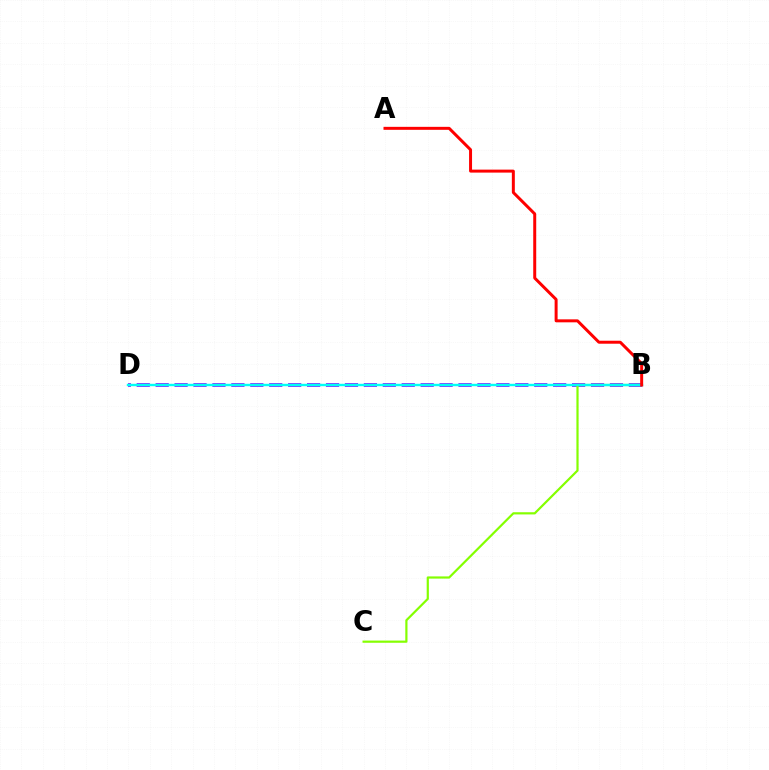{('B', 'D'): [{'color': '#7200ff', 'line_style': 'dashed', 'thickness': 2.57}, {'color': '#00fff6', 'line_style': 'solid', 'thickness': 1.73}], ('B', 'C'): [{'color': '#84ff00', 'line_style': 'solid', 'thickness': 1.58}], ('A', 'B'): [{'color': '#ff0000', 'line_style': 'solid', 'thickness': 2.15}]}